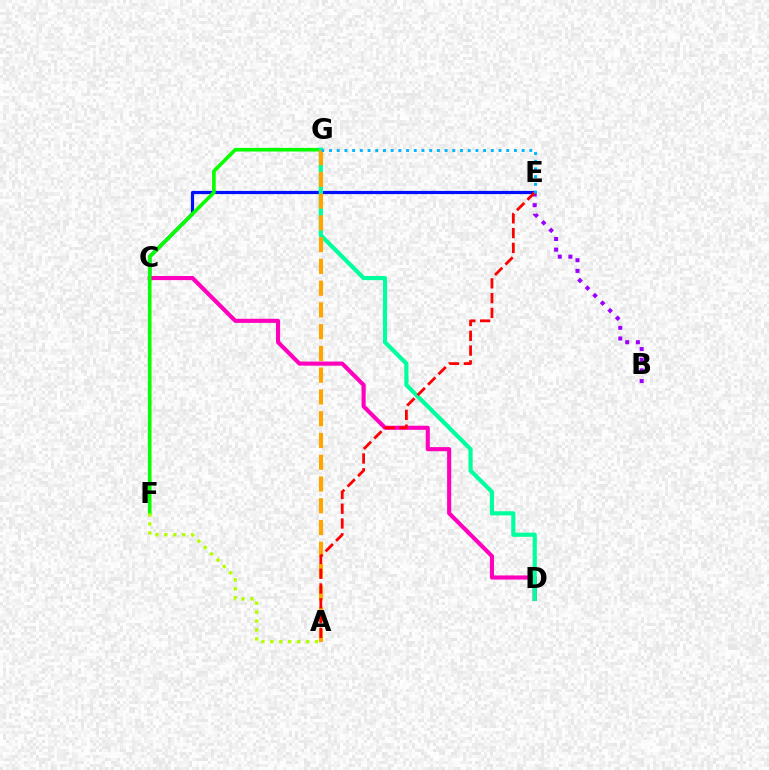{('C', 'E'): [{'color': '#0010ff', 'line_style': 'solid', 'thickness': 2.29}], ('C', 'D'): [{'color': '#ff00bd', 'line_style': 'solid', 'thickness': 2.96}], ('F', 'G'): [{'color': '#08ff00', 'line_style': 'solid', 'thickness': 2.61}], ('A', 'F'): [{'color': '#b3ff00', 'line_style': 'dotted', 'thickness': 2.43}], ('B', 'E'): [{'color': '#9b00ff', 'line_style': 'dotted', 'thickness': 2.9}], ('D', 'G'): [{'color': '#00ff9d', 'line_style': 'solid', 'thickness': 3.0}], ('A', 'G'): [{'color': '#ffa500', 'line_style': 'dashed', 'thickness': 2.96}], ('A', 'E'): [{'color': '#ff0000', 'line_style': 'dashed', 'thickness': 2.01}], ('E', 'G'): [{'color': '#00b5ff', 'line_style': 'dotted', 'thickness': 2.09}]}